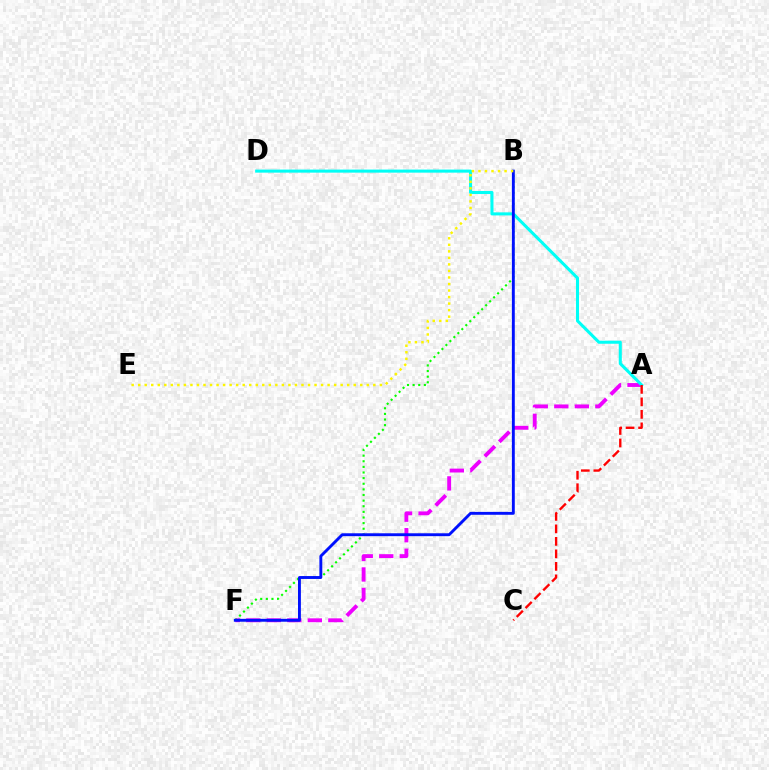{('A', 'F'): [{'color': '#ee00ff', 'line_style': 'dashed', 'thickness': 2.79}], ('A', 'D'): [{'color': '#00fff6', 'line_style': 'solid', 'thickness': 2.2}], ('B', 'F'): [{'color': '#08ff00', 'line_style': 'dotted', 'thickness': 1.53}, {'color': '#0010ff', 'line_style': 'solid', 'thickness': 2.08}], ('A', 'C'): [{'color': '#ff0000', 'line_style': 'dashed', 'thickness': 1.7}], ('B', 'E'): [{'color': '#fcf500', 'line_style': 'dotted', 'thickness': 1.77}]}